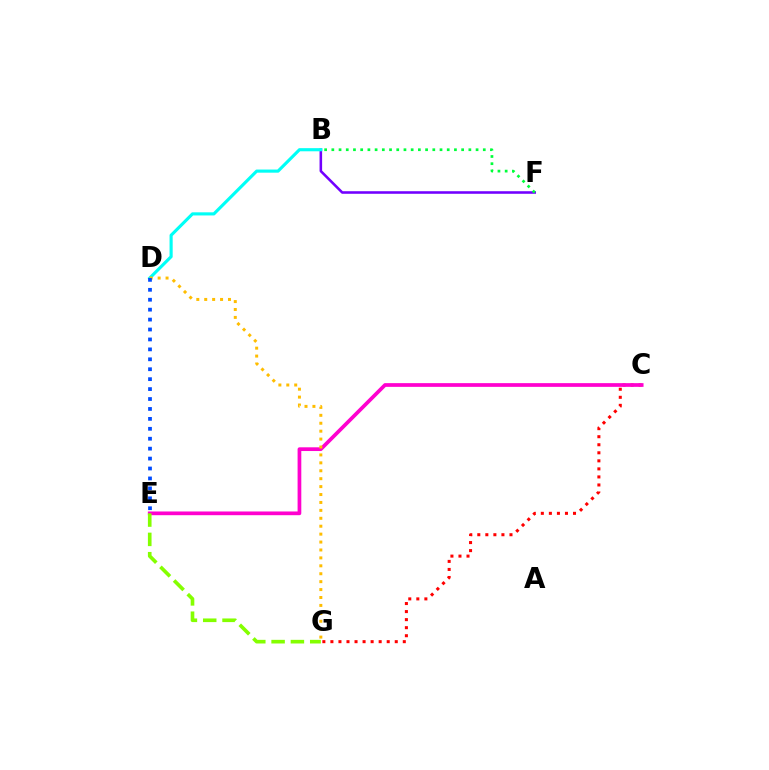{('B', 'F'): [{'color': '#7200ff', 'line_style': 'solid', 'thickness': 1.85}, {'color': '#00ff39', 'line_style': 'dotted', 'thickness': 1.96}], ('C', 'G'): [{'color': '#ff0000', 'line_style': 'dotted', 'thickness': 2.19}], ('C', 'E'): [{'color': '#ff00cf', 'line_style': 'solid', 'thickness': 2.67}], ('B', 'D'): [{'color': '#00fff6', 'line_style': 'solid', 'thickness': 2.25}], ('D', 'G'): [{'color': '#ffbd00', 'line_style': 'dotted', 'thickness': 2.15}], ('E', 'G'): [{'color': '#84ff00', 'line_style': 'dashed', 'thickness': 2.62}], ('D', 'E'): [{'color': '#004bff', 'line_style': 'dotted', 'thickness': 2.7}]}